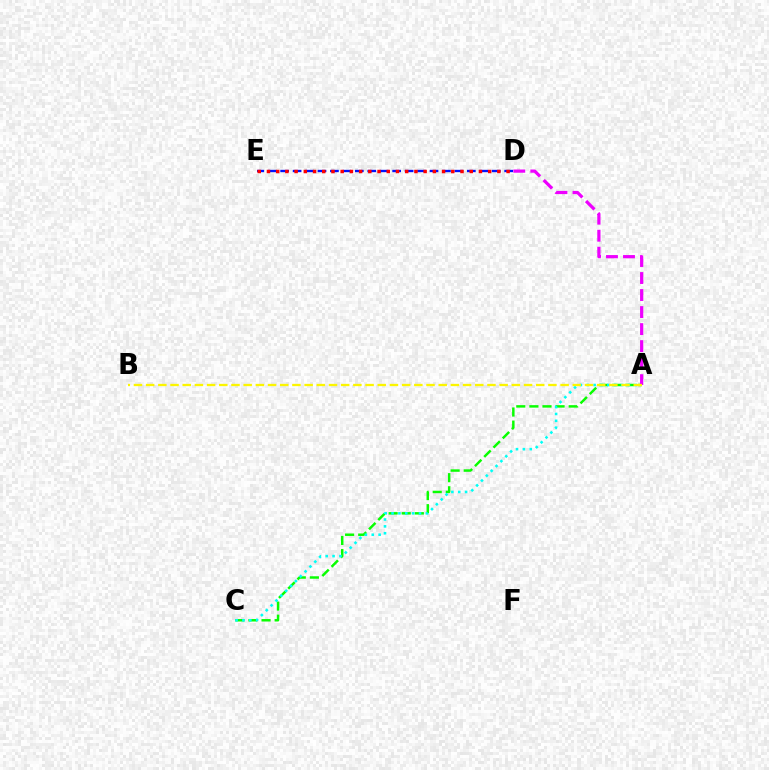{('A', 'C'): [{'color': '#08ff00', 'line_style': 'dashed', 'thickness': 1.78}, {'color': '#00fff6', 'line_style': 'dotted', 'thickness': 1.87}], ('D', 'E'): [{'color': '#0010ff', 'line_style': 'dashed', 'thickness': 1.69}, {'color': '#ff0000', 'line_style': 'dotted', 'thickness': 2.5}], ('A', 'D'): [{'color': '#ee00ff', 'line_style': 'dashed', 'thickness': 2.31}], ('A', 'B'): [{'color': '#fcf500', 'line_style': 'dashed', 'thickness': 1.66}]}